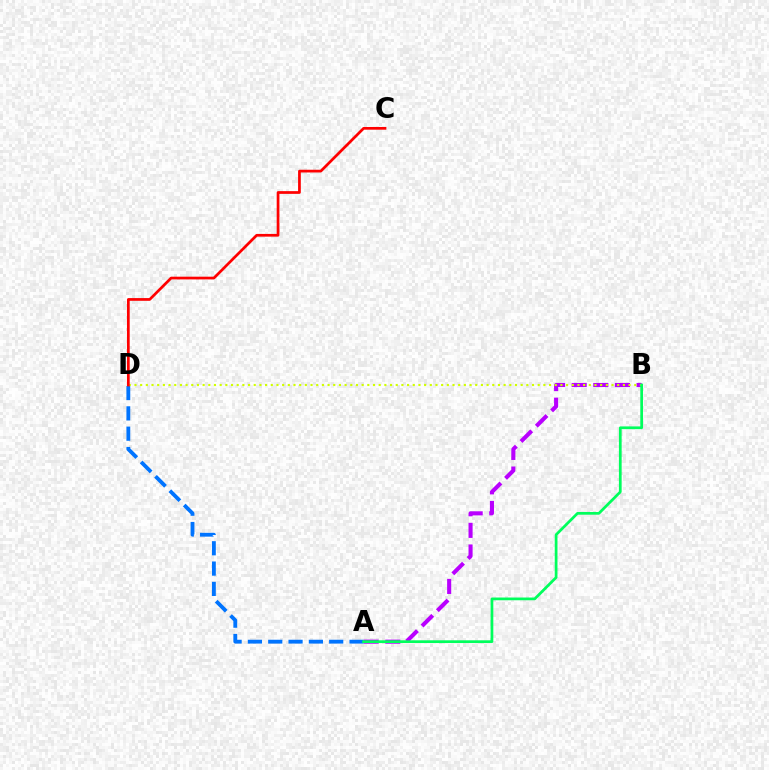{('A', 'B'): [{'color': '#b900ff', 'line_style': 'dashed', 'thickness': 2.94}, {'color': '#00ff5c', 'line_style': 'solid', 'thickness': 1.97}], ('A', 'D'): [{'color': '#0074ff', 'line_style': 'dashed', 'thickness': 2.76}], ('B', 'D'): [{'color': '#d1ff00', 'line_style': 'dotted', 'thickness': 1.54}], ('C', 'D'): [{'color': '#ff0000', 'line_style': 'solid', 'thickness': 1.96}]}